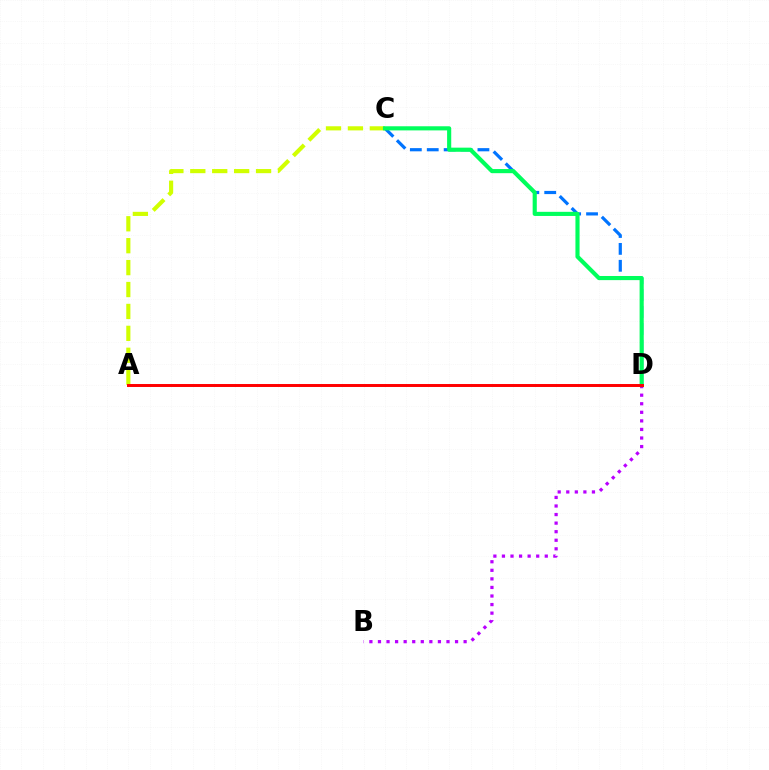{('B', 'D'): [{'color': '#b900ff', 'line_style': 'dotted', 'thickness': 2.33}], ('C', 'D'): [{'color': '#0074ff', 'line_style': 'dashed', 'thickness': 2.3}, {'color': '#00ff5c', 'line_style': 'solid', 'thickness': 2.97}], ('A', 'C'): [{'color': '#d1ff00', 'line_style': 'dashed', 'thickness': 2.98}], ('A', 'D'): [{'color': '#ff0000', 'line_style': 'solid', 'thickness': 2.13}]}